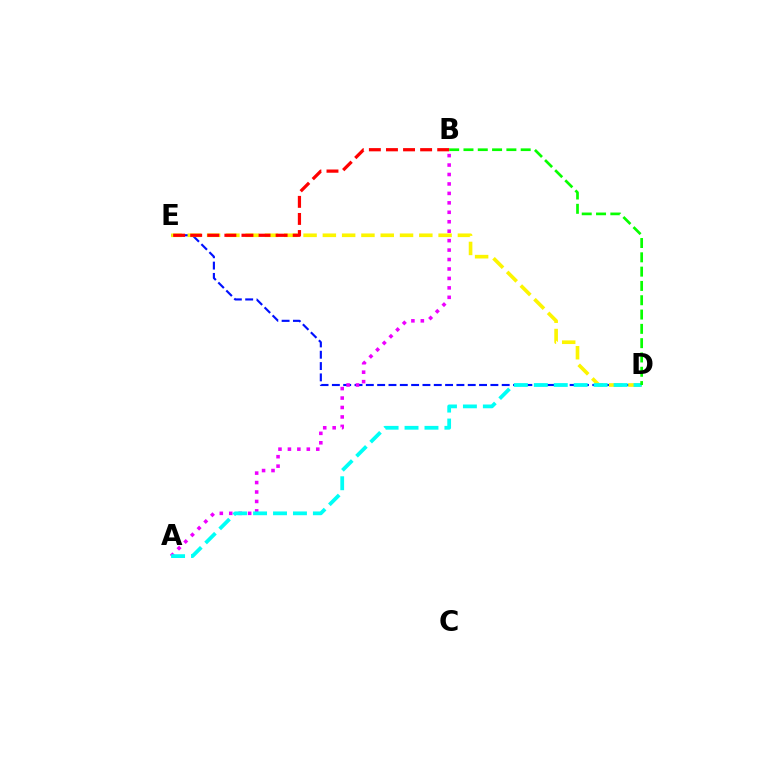{('D', 'E'): [{'color': '#0010ff', 'line_style': 'dashed', 'thickness': 1.54}, {'color': '#fcf500', 'line_style': 'dashed', 'thickness': 2.62}], ('A', 'B'): [{'color': '#ee00ff', 'line_style': 'dotted', 'thickness': 2.57}], ('B', 'E'): [{'color': '#ff0000', 'line_style': 'dashed', 'thickness': 2.32}], ('A', 'D'): [{'color': '#00fff6', 'line_style': 'dashed', 'thickness': 2.71}], ('B', 'D'): [{'color': '#08ff00', 'line_style': 'dashed', 'thickness': 1.94}]}